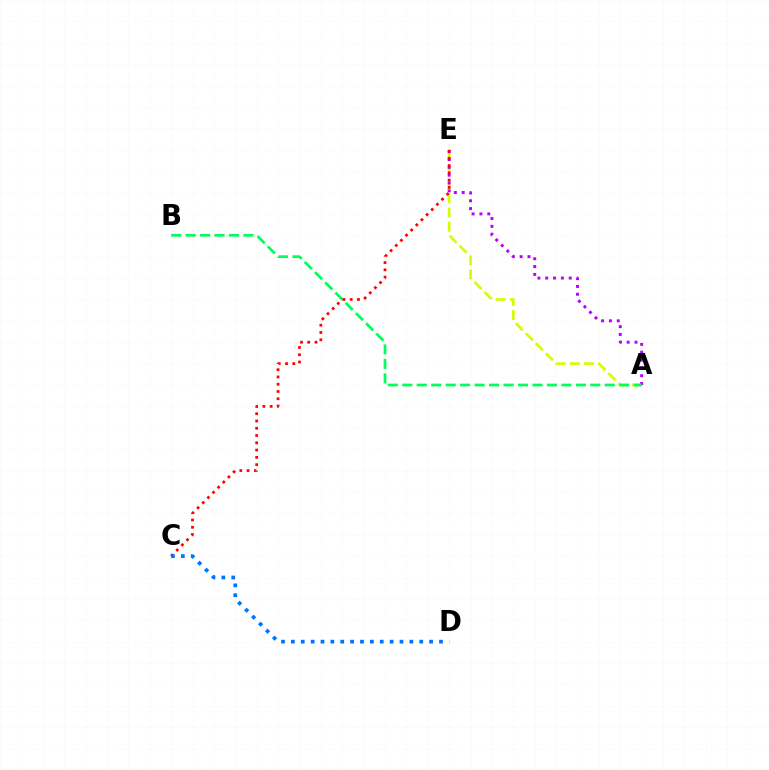{('A', 'E'): [{'color': '#d1ff00', 'line_style': 'dashed', 'thickness': 1.92}, {'color': '#b900ff', 'line_style': 'dotted', 'thickness': 2.13}], ('A', 'B'): [{'color': '#00ff5c', 'line_style': 'dashed', 'thickness': 1.96}], ('C', 'E'): [{'color': '#ff0000', 'line_style': 'dotted', 'thickness': 1.97}], ('C', 'D'): [{'color': '#0074ff', 'line_style': 'dotted', 'thickness': 2.68}]}